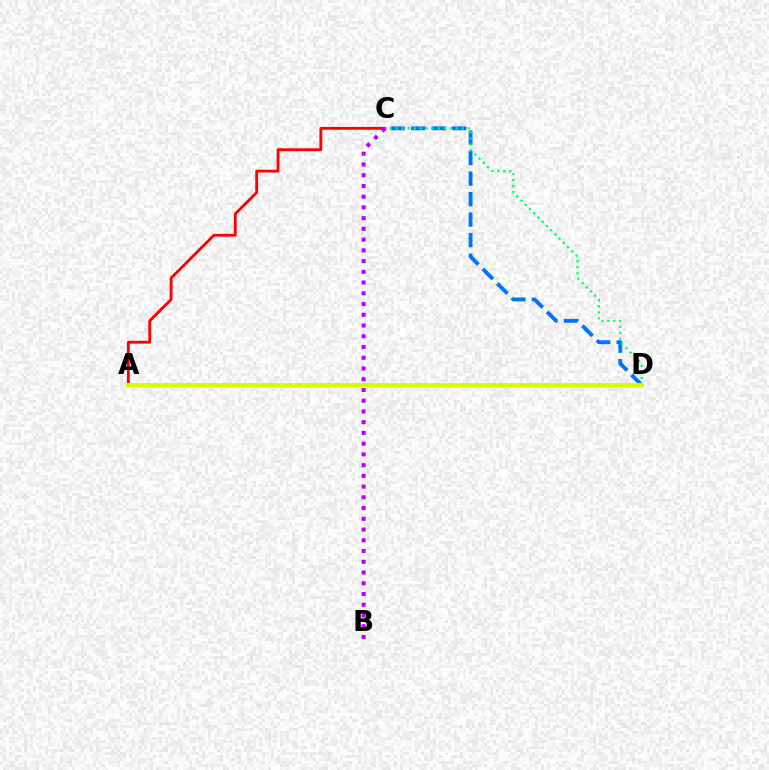{('A', 'C'): [{'color': '#ff0000', 'line_style': 'solid', 'thickness': 2.04}], ('C', 'D'): [{'color': '#0074ff', 'line_style': 'dashed', 'thickness': 2.79}, {'color': '#00ff5c', 'line_style': 'dotted', 'thickness': 1.63}], ('A', 'D'): [{'color': '#d1ff00', 'line_style': 'solid', 'thickness': 2.81}], ('B', 'C'): [{'color': '#b900ff', 'line_style': 'dotted', 'thickness': 2.92}]}